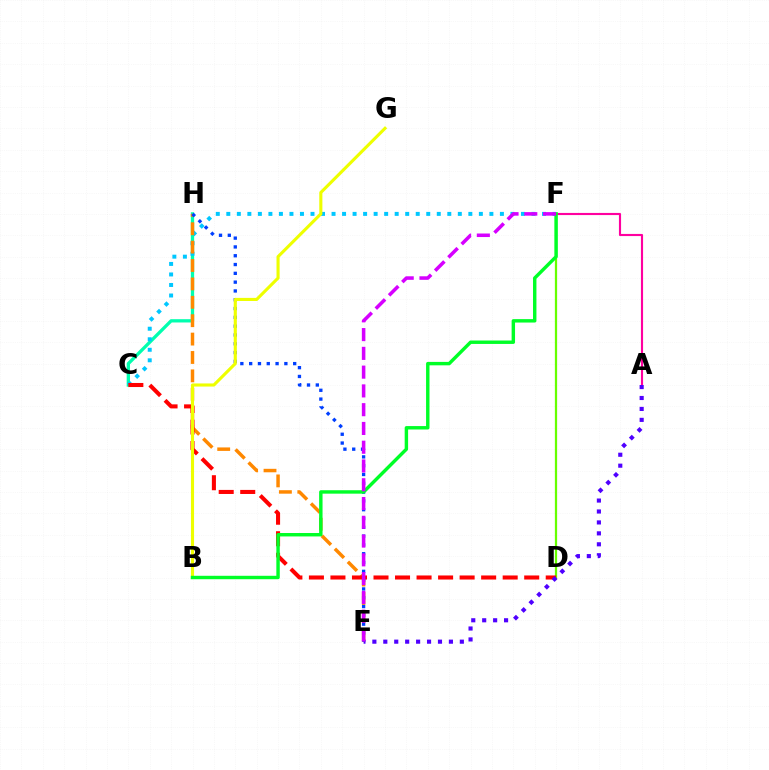{('C', 'H'): [{'color': '#00ffaf', 'line_style': 'solid', 'thickness': 2.37}], ('A', 'F'): [{'color': '#ff00a0', 'line_style': 'solid', 'thickness': 1.54}], ('C', 'F'): [{'color': '#00c7ff', 'line_style': 'dotted', 'thickness': 2.86}], ('E', 'H'): [{'color': '#ff8800', 'line_style': 'dashed', 'thickness': 2.5}, {'color': '#003fff', 'line_style': 'dotted', 'thickness': 2.39}], ('D', 'F'): [{'color': '#66ff00', 'line_style': 'solid', 'thickness': 1.61}], ('C', 'D'): [{'color': '#ff0000', 'line_style': 'dashed', 'thickness': 2.92}], ('A', 'E'): [{'color': '#4f00ff', 'line_style': 'dotted', 'thickness': 2.97}], ('B', 'G'): [{'color': '#eeff00', 'line_style': 'solid', 'thickness': 2.24}], ('B', 'F'): [{'color': '#00ff27', 'line_style': 'solid', 'thickness': 2.46}], ('E', 'F'): [{'color': '#d600ff', 'line_style': 'dashed', 'thickness': 2.55}]}